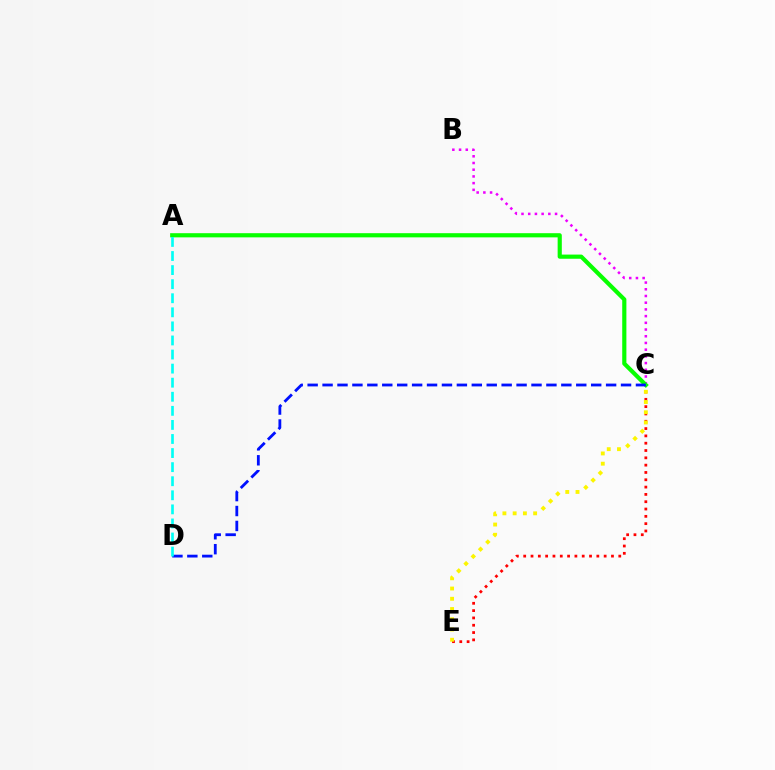{('B', 'C'): [{'color': '#ee00ff', 'line_style': 'dotted', 'thickness': 1.82}], ('C', 'E'): [{'color': '#ff0000', 'line_style': 'dotted', 'thickness': 1.99}, {'color': '#fcf500', 'line_style': 'dotted', 'thickness': 2.78}], ('A', 'C'): [{'color': '#08ff00', 'line_style': 'solid', 'thickness': 3.0}], ('C', 'D'): [{'color': '#0010ff', 'line_style': 'dashed', 'thickness': 2.03}], ('A', 'D'): [{'color': '#00fff6', 'line_style': 'dashed', 'thickness': 1.91}]}